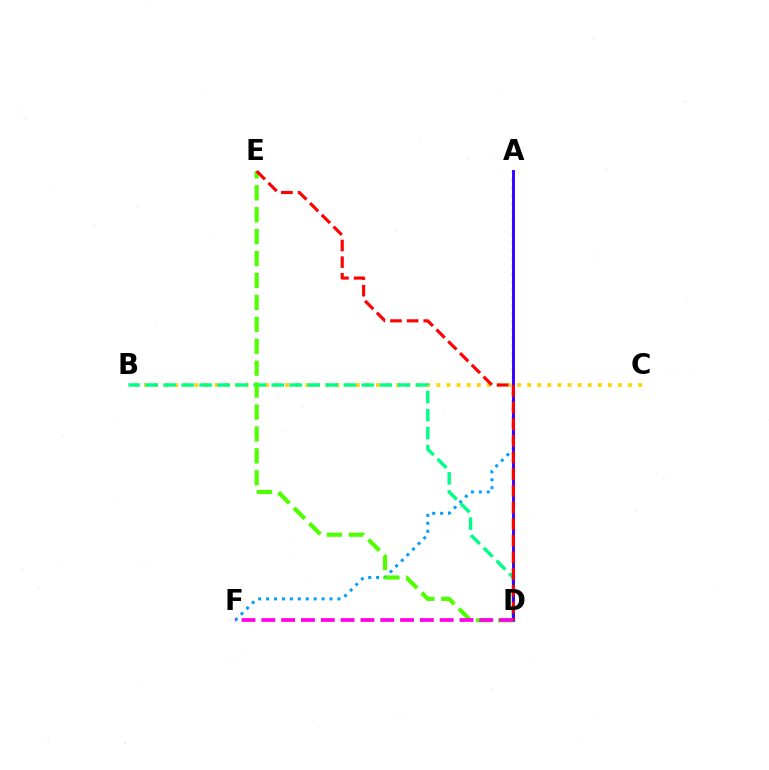{('B', 'C'): [{'color': '#ffd500', 'line_style': 'dotted', 'thickness': 2.74}], ('A', 'F'): [{'color': '#009eff', 'line_style': 'dotted', 'thickness': 2.15}], ('B', 'D'): [{'color': '#00ff86', 'line_style': 'dashed', 'thickness': 2.45}], ('A', 'D'): [{'color': '#3700ff', 'line_style': 'solid', 'thickness': 2.08}], ('D', 'E'): [{'color': '#4fff00', 'line_style': 'dashed', 'thickness': 2.98}, {'color': '#ff0000', 'line_style': 'dashed', 'thickness': 2.26}], ('D', 'F'): [{'color': '#ff00ed', 'line_style': 'dashed', 'thickness': 2.69}]}